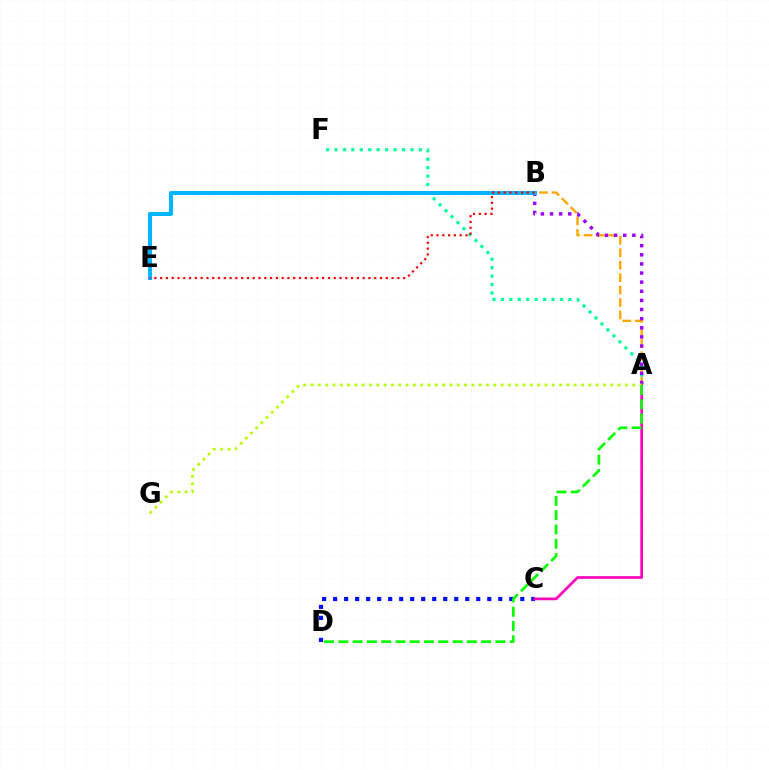{('A', 'B'): [{'color': '#ffa500', 'line_style': 'dashed', 'thickness': 1.69}, {'color': '#9b00ff', 'line_style': 'dotted', 'thickness': 2.48}], ('A', 'F'): [{'color': '#00ff9d', 'line_style': 'dotted', 'thickness': 2.29}], ('C', 'D'): [{'color': '#0010ff', 'line_style': 'dotted', 'thickness': 2.99}], ('A', 'C'): [{'color': '#ff00bd', 'line_style': 'solid', 'thickness': 1.94}], ('B', 'E'): [{'color': '#00b5ff', 'line_style': 'solid', 'thickness': 2.9}, {'color': '#ff0000', 'line_style': 'dotted', 'thickness': 1.57}], ('A', 'G'): [{'color': '#b3ff00', 'line_style': 'dotted', 'thickness': 1.99}], ('A', 'D'): [{'color': '#08ff00', 'line_style': 'dashed', 'thickness': 1.94}]}